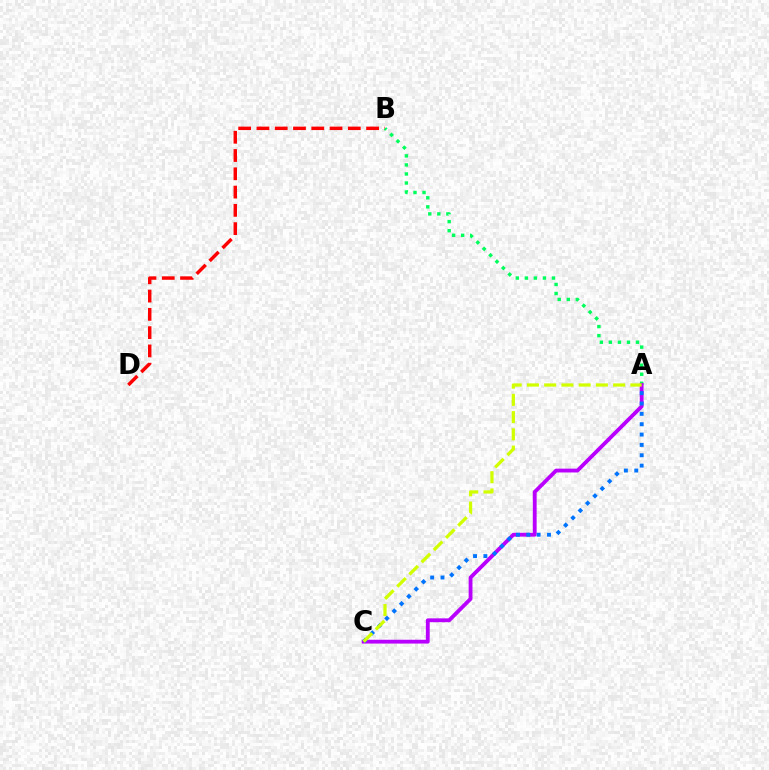{('B', 'D'): [{'color': '#ff0000', 'line_style': 'dashed', 'thickness': 2.48}], ('A', 'B'): [{'color': '#00ff5c', 'line_style': 'dotted', 'thickness': 2.46}], ('A', 'C'): [{'color': '#b900ff', 'line_style': 'solid', 'thickness': 2.75}, {'color': '#0074ff', 'line_style': 'dotted', 'thickness': 2.81}, {'color': '#d1ff00', 'line_style': 'dashed', 'thickness': 2.34}]}